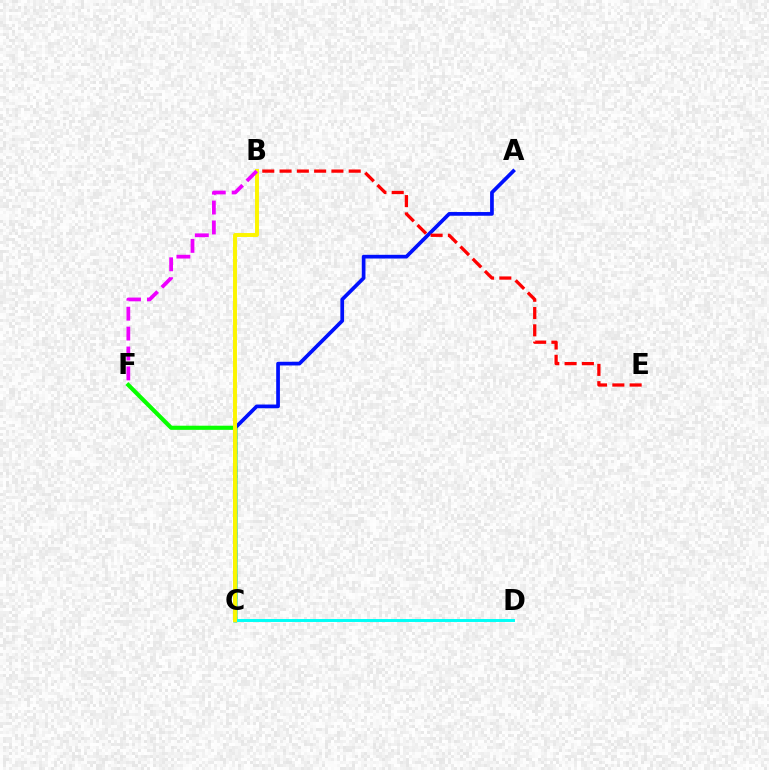{('A', 'C'): [{'color': '#0010ff', 'line_style': 'solid', 'thickness': 2.67}], ('C', 'F'): [{'color': '#08ff00', 'line_style': 'solid', 'thickness': 2.98}], ('C', 'D'): [{'color': '#00fff6', 'line_style': 'solid', 'thickness': 2.12}], ('B', 'E'): [{'color': '#ff0000', 'line_style': 'dashed', 'thickness': 2.35}], ('B', 'C'): [{'color': '#fcf500', 'line_style': 'solid', 'thickness': 2.83}], ('B', 'F'): [{'color': '#ee00ff', 'line_style': 'dashed', 'thickness': 2.7}]}